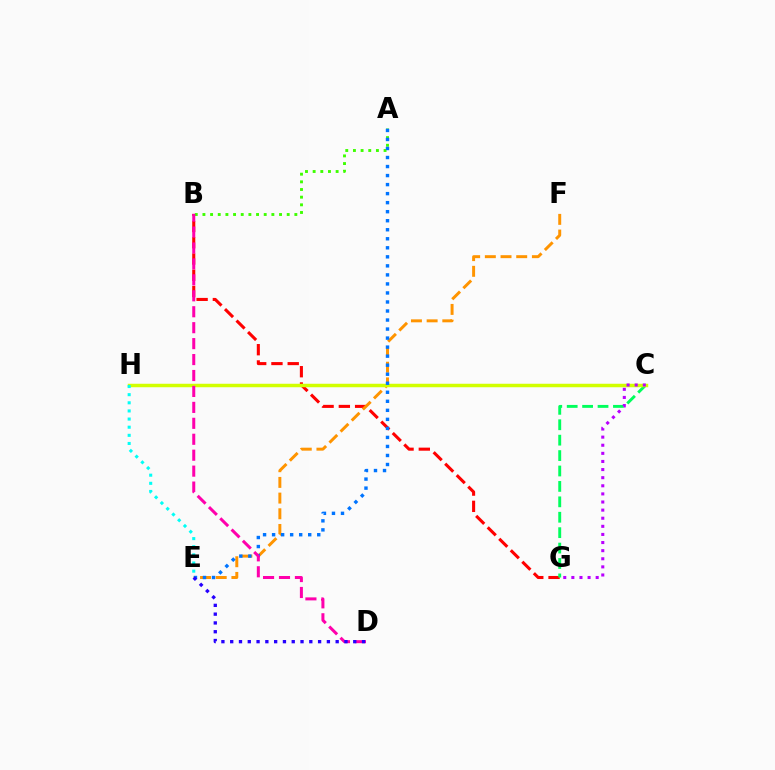{('B', 'G'): [{'color': '#ff0000', 'line_style': 'dashed', 'thickness': 2.21}], ('A', 'B'): [{'color': '#3dff00', 'line_style': 'dotted', 'thickness': 2.08}], ('E', 'F'): [{'color': '#ff9400', 'line_style': 'dashed', 'thickness': 2.13}], ('C', 'G'): [{'color': '#00ff5c', 'line_style': 'dashed', 'thickness': 2.09}, {'color': '#b900ff', 'line_style': 'dotted', 'thickness': 2.2}], ('C', 'H'): [{'color': '#d1ff00', 'line_style': 'solid', 'thickness': 2.51}], ('A', 'E'): [{'color': '#0074ff', 'line_style': 'dotted', 'thickness': 2.45}], ('B', 'D'): [{'color': '#ff00ac', 'line_style': 'dashed', 'thickness': 2.17}], ('E', 'H'): [{'color': '#00fff6', 'line_style': 'dotted', 'thickness': 2.21}], ('D', 'E'): [{'color': '#2500ff', 'line_style': 'dotted', 'thickness': 2.39}]}